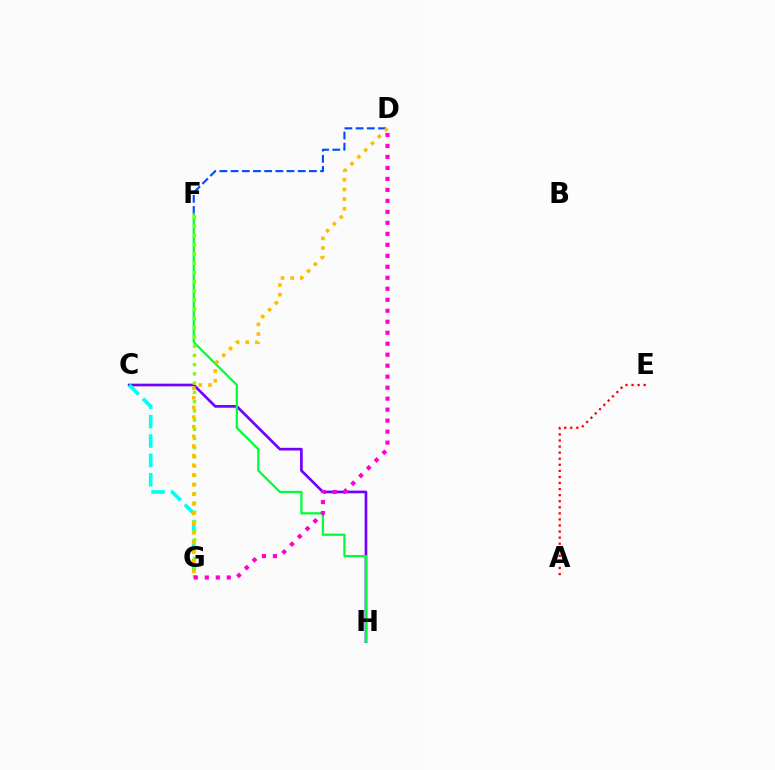{('C', 'H'): [{'color': '#7200ff', 'line_style': 'solid', 'thickness': 1.93}], ('C', 'G'): [{'color': '#00fff6', 'line_style': 'dashed', 'thickness': 2.64}], ('D', 'F'): [{'color': '#004bff', 'line_style': 'dashed', 'thickness': 1.52}], ('F', 'H'): [{'color': '#00ff39', 'line_style': 'solid', 'thickness': 1.64}], ('F', 'G'): [{'color': '#84ff00', 'line_style': 'dotted', 'thickness': 2.51}], ('A', 'E'): [{'color': '#ff0000', 'line_style': 'dotted', 'thickness': 1.65}], ('D', 'G'): [{'color': '#ffbd00', 'line_style': 'dotted', 'thickness': 2.62}, {'color': '#ff00cf', 'line_style': 'dotted', 'thickness': 2.99}]}